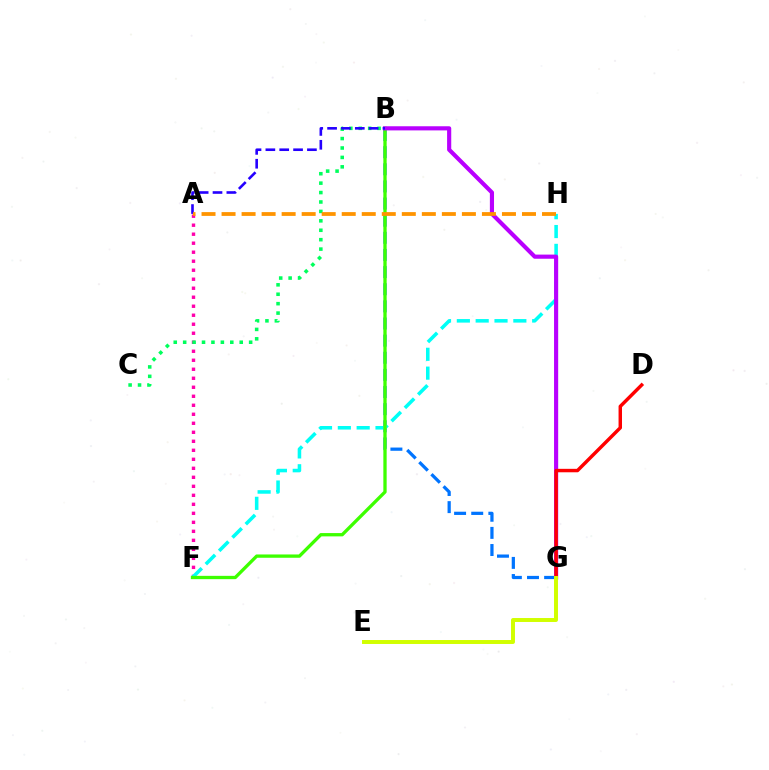{('A', 'F'): [{'color': '#ff00ac', 'line_style': 'dotted', 'thickness': 2.45}], ('B', 'C'): [{'color': '#00ff5c', 'line_style': 'dotted', 'thickness': 2.56}], ('B', 'G'): [{'color': '#0074ff', 'line_style': 'dashed', 'thickness': 2.33}, {'color': '#b900ff', 'line_style': 'solid', 'thickness': 2.98}], ('F', 'H'): [{'color': '#00fff6', 'line_style': 'dashed', 'thickness': 2.56}], ('B', 'F'): [{'color': '#3dff00', 'line_style': 'solid', 'thickness': 2.38}], ('D', 'G'): [{'color': '#ff0000', 'line_style': 'solid', 'thickness': 2.48}], ('A', 'B'): [{'color': '#2500ff', 'line_style': 'dashed', 'thickness': 1.88}], ('A', 'H'): [{'color': '#ff9400', 'line_style': 'dashed', 'thickness': 2.72}], ('E', 'G'): [{'color': '#d1ff00', 'line_style': 'solid', 'thickness': 2.85}]}